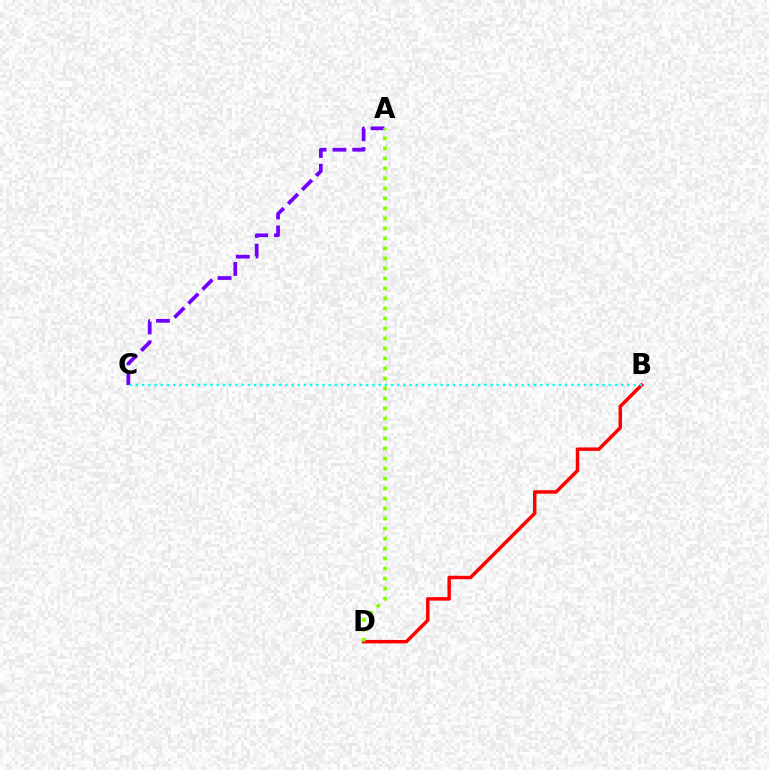{('A', 'C'): [{'color': '#7200ff', 'line_style': 'dashed', 'thickness': 2.69}], ('B', 'D'): [{'color': '#ff0000', 'line_style': 'solid', 'thickness': 2.49}], ('A', 'D'): [{'color': '#84ff00', 'line_style': 'dotted', 'thickness': 2.72}], ('B', 'C'): [{'color': '#00fff6', 'line_style': 'dotted', 'thickness': 1.69}]}